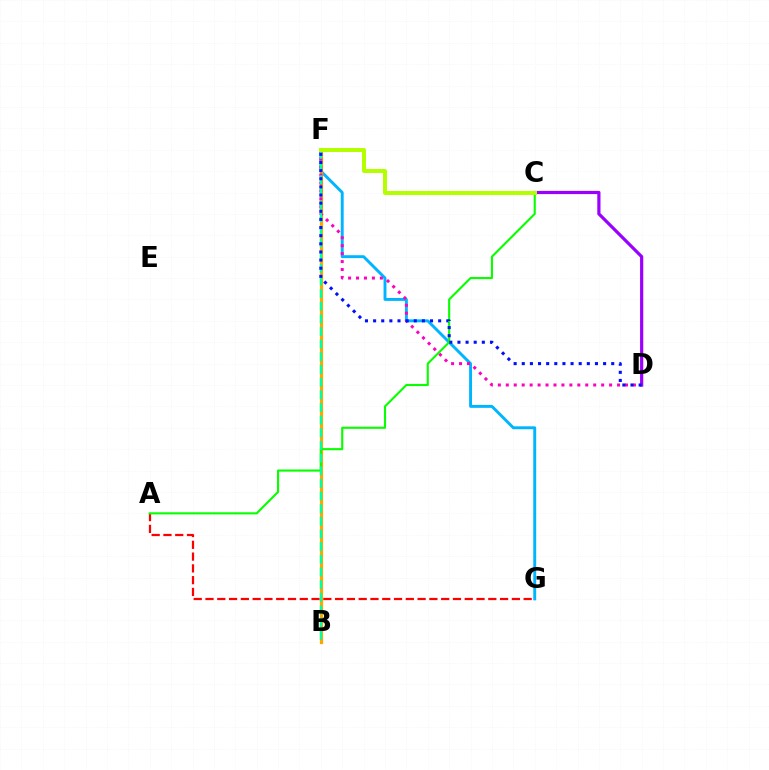{('F', 'G'): [{'color': '#00b5ff', 'line_style': 'solid', 'thickness': 2.1}], ('A', 'G'): [{'color': '#ff0000', 'line_style': 'dashed', 'thickness': 1.6}], ('C', 'D'): [{'color': '#9b00ff', 'line_style': 'solid', 'thickness': 2.3}], ('B', 'F'): [{'color': '#ffa500', 'line_style': 'solid', 'thickness': 2.34}, {'color': '#00ff9d', 'line_style': 'dashed', 'thickness': 1.72}], ('A', 'C'): [{'color': '#08ff00', 'line_style': 'solid', 'thickness': 1.52}], ('D', 'F'): [{'color': '#ff00bd', 'line_style': 'dotted', 'thickness': 2.16}, {'color': '#0010ff', 'line_style': 'dotted', 'thickness': 2.21}], ('C', 'F'): [{'color': '#b3ff00', 'line_style': 'solid', 'thickness': 2.86}]}